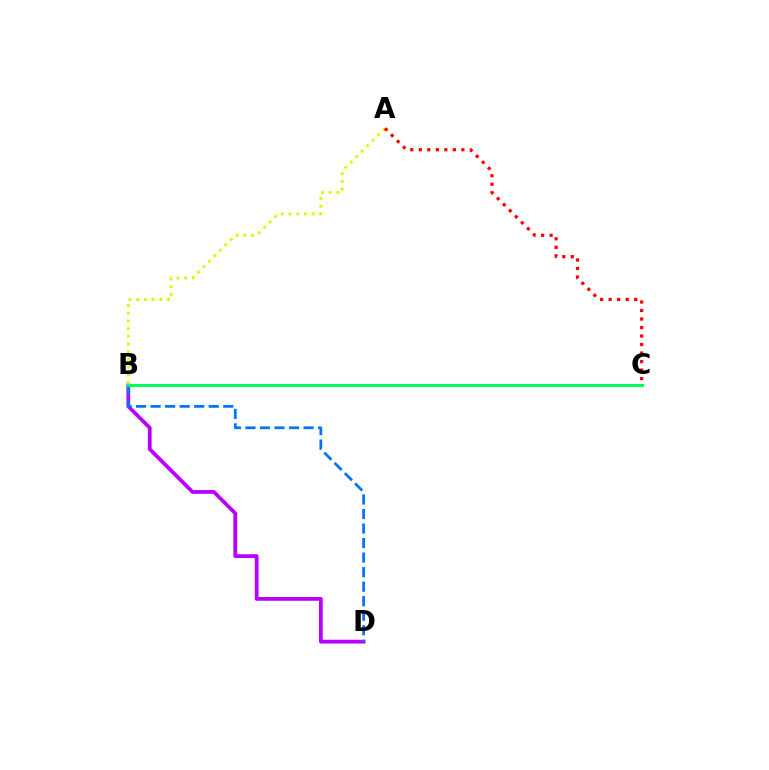{('B', 'D'): [{'color': '#b900ff', 'line_style': 'solid', 'thickness': 2.73}, {'color': '#0074ff', 'line_style': 'dashed', 'thickness': 1.97}], ('A', 'B'): [{'color': '#d1ff00', 'line_style': 'dotted', 'thickness': 2.09}], ('A', 'C'): [{'color': '#ff0000', 'line_style': 'dotted', 'thickness': 2.31}], ('B', 'C'): [{'color': '#00ff5c', 'line_style': 'solid', 'thickness': 2.21}]}